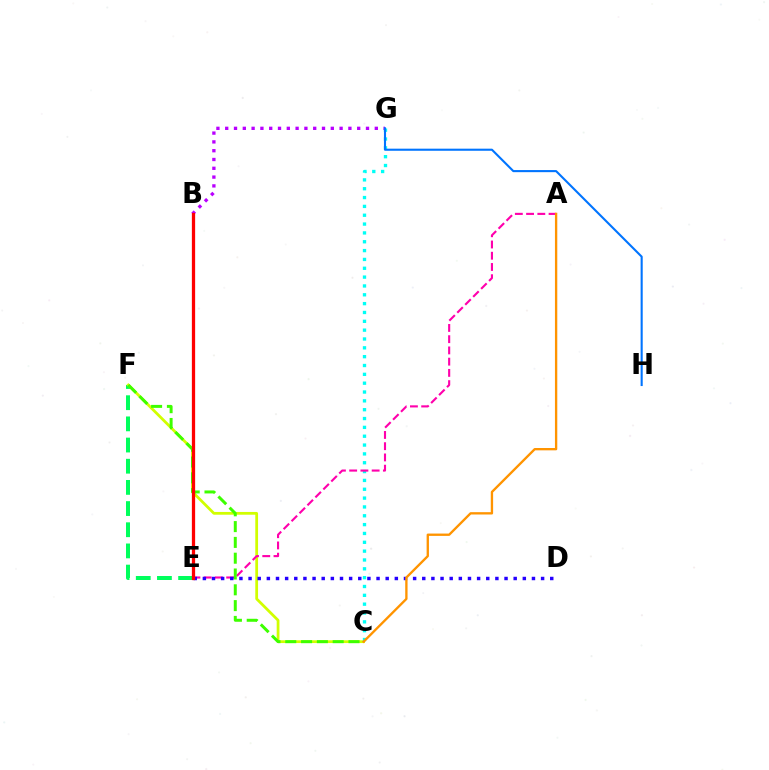{('E', 'F'): [{'color': '#00ff5c', 'line_style': 'dashed', 'thickness': 2.88}], ('C', 'F'): [{'color': '#d1ff00', 'line_style': 'solid', 'thickness': 1.99}, {'color': '#3dff00', 'line_style': 'dashed', 'thickness': 2.15}], ('C', 'G'): [{'color': '#00fff6', 'line_style': 'dotted', 'thickness': 2.4}], ('B', 'G'): [{'color': '#b900ff', 'line_style': 'dotted', 'thickness': 2.39}], ('A', 'E'): [{'color': '#ff00ac', 'line_style': 'dashed', 'thickness': 1.53}], ('D', 'E'): [{'color': '#2500ff', 'line_style': 'dotted', 'thickness': 2.48}], ('B', 'E'): [{'color': '#ff0000', 'line_style': 'solid', 'thickness': 2.35}], ('G', 'H'): [{'color': '#0074ff', 'line_style': 'solid', 'thickness': 1.51}], ('A', 'C'): [{'color': '#ff9400', 'line_style': 'solid', 'thickness': 1.68}]}